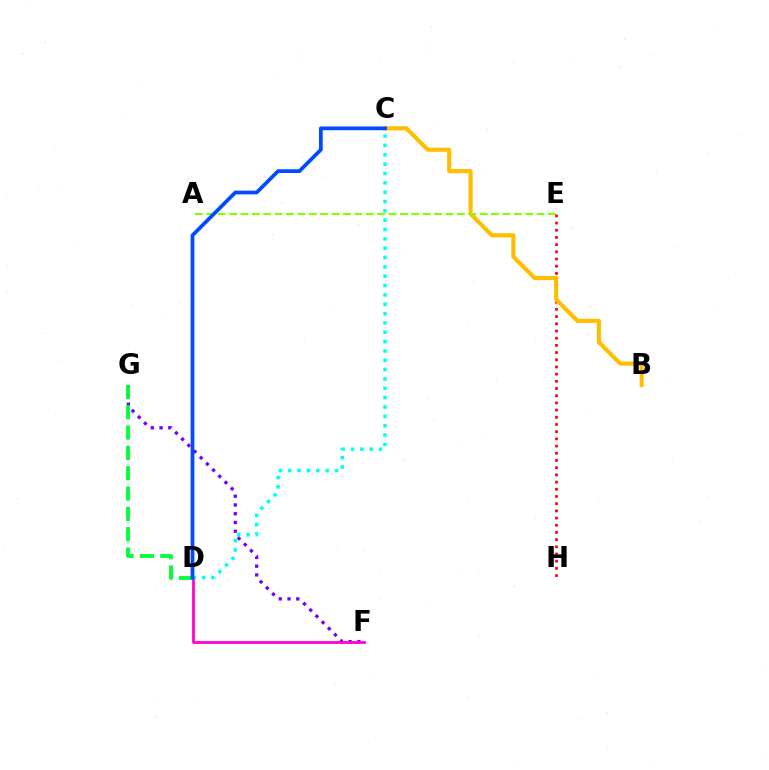{('F', 'G'): [{'color': '#7200ff', 'line_style': 'dotted', 'thickness': 2.38}], ('D', 'G'): [{'color': '#00ff39', 'line_style': 'dashed', 'thickness': 2.76}], ('D', 'F'): [{'color': '#ff00cf', 'line_style': 'solid', 'thickness': 2.01}], ('E', 'H'): [{'color': '#ff0000', 'line_style': 'dotted', 'thickness': 1.95}], ('B', 'C'): [{'color': '#ffbd00', 'line_style': 'solid', 'thickness': 2.96}], ('C', 'D'): [{'color': '#00fff6', 'line_style': 'dotted', 'thickness': 2.54}, {'color': '#004bff', 'line_style': 'solid', 'thickness': 2.69}], ('A', 'E'): [{'color': '#84ff00', 'line_style': 'dashed', 'thickness': 1.55}]}